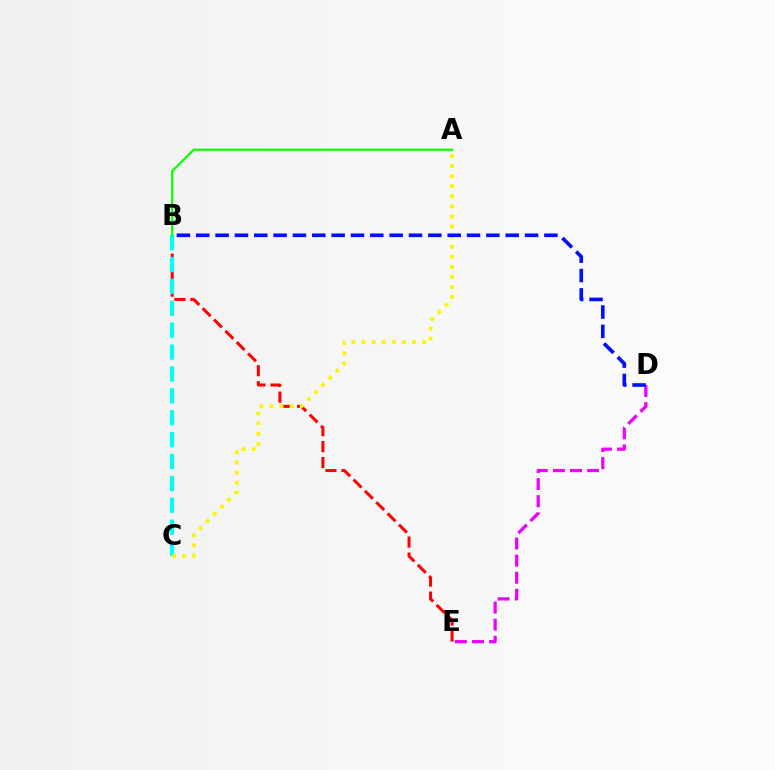{('B', 'E'): [{'color': '#ff0000', 'line_style': 'dashed', 'thickness': 2.17}], ('B', 'C'): [{'color': '#00fff6', 'line_style': 'dashed', 'thickness': 2.97}], ('D', 'E'): [{'color': '#ee00ff', 'line_style': 'dashed', 'thickness': 2.32}], ('A', 'C'): [{'color': '#fcf500', 'line_style': 'dotted', 'thickness': 2.74}], ('B', 'D'): [{'color': '#0010ff', 'line_style': 'dashed', 'thickness': 2.63}], ('A', 'B'): [{'color': '#08ff00', 'line_style': 'solid', 'thickness': 1.61}]}